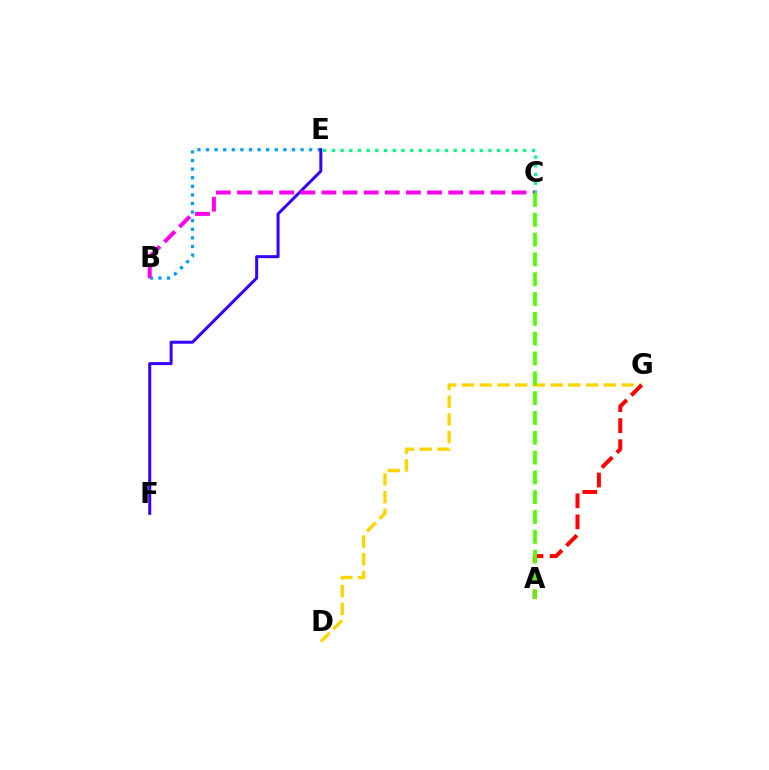{('D', 'G'): [{'color': '#ffd500', 'line_style': 'dashed', 'thickness': 2.41}], ('B', 'E'): [{'color': '#009eff', 'line_style': 'dotted', 'thickness': 2.34}], ('A', 'G'): [{'color': '#ff0000', 'line_style': 'dashed', 'thickness': 2.86}], ('C', 'E'): [{'color': '#00ff86', 'line_style': 'dotted', 'thickness': 2.36}], ('E', 'F'): [{'color': '#3700ff', 'line_style': 'solid', 'thickness': 2.17}], ('B', 'C'): [{'color': '#ff00ed', 'line_style': 'dashed', 'thickness': 2.87}], ('A', 'C'): [{'color': '#4fff00', 'line_style': 'dashed', 'thickness': 2.69}]}